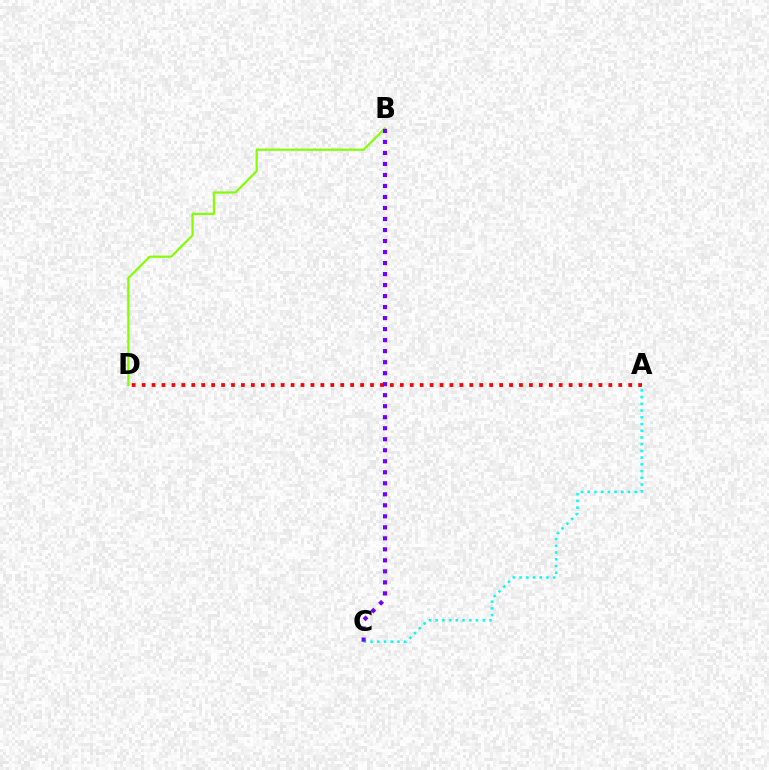{('A', 'C'): [{'color': '#00fff6', 'line_style': 'dotted', 'thickness': 1.83}], ('A', 'D'): [{'color': '#ff0000', 'line_style': 'dotted', 'thickness': 2.7}], ('B', 'D'): [{'color': '#84ff00', 'line_style': 'solid', 'thickness': 1.57}], ('B', 'C'): [{'color': '#7200ff', 'line_style': 'dotted', 'thickness': 2.99}]}